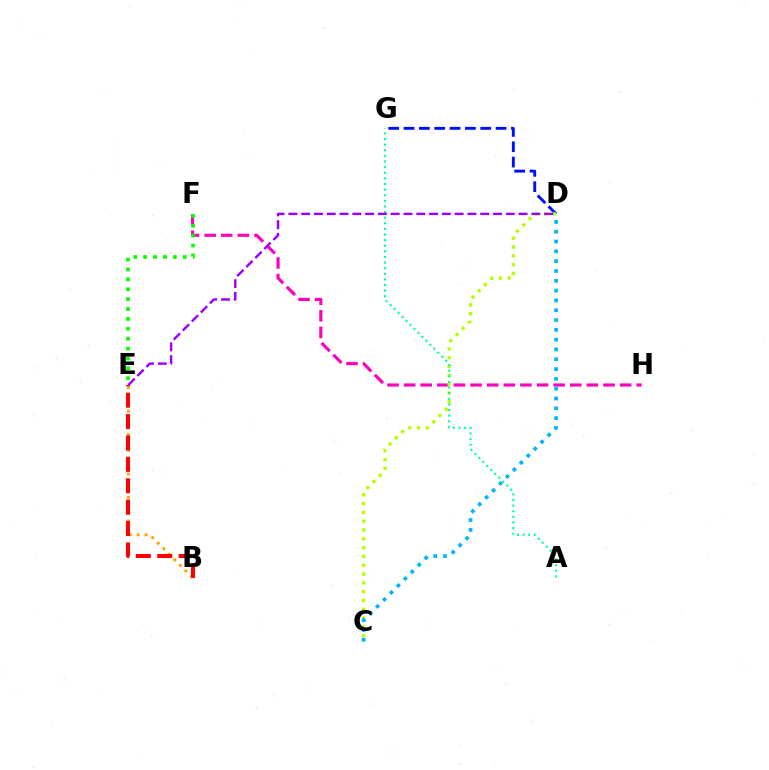{('D', 'G'): [{'color': '#0010ff', 'line_style': 'dashed', 'thickness': 2.08}], ('B', 'E'): [{'color': '#ffa500', 'line_style': 'dotted', 'thickness': 2.13}, {'color': '#ff0000', 'line_style': 'dashed', 'thickness': 2.91}], ('F', 'H'): [{'color': '#ff00bd', 'line_style': 'dashed', 'thickness': 2.26}], ('C', 'D'): [{'color': '#b3ff00', 'line_style': 'dotted', 'thickness': 2.39}, {'color': '#00b5ff', 'line_style': 'dotted', 'thickness': 2.67}], ('E', 'F'): [{'color': '#08ff00', 'line_style': 'dotted', 'thickness': 2.69}], ('A', 'G'): [{'color': '#00ff9d', 'line_style': 'dotted', 'thickness': 1.53}], ('D', 'E'): [{'color': '#9b00ff', 'line_style': 'dashed', 'thickness': 1.74}]}